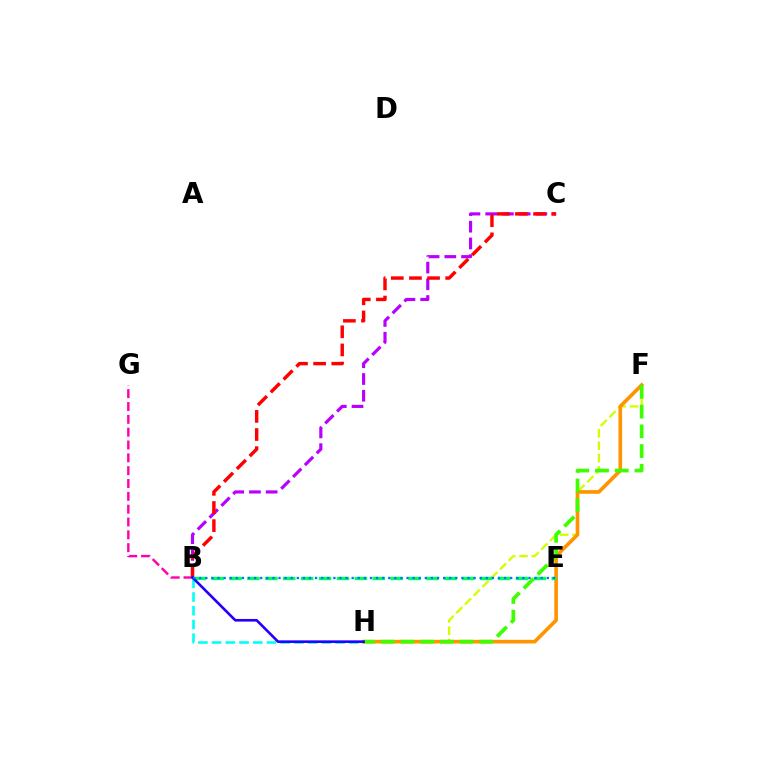{('B', 'C'): [{'color': '#b900ff', 'line_style': 'dashed', 'thickness': 2.27}, {'color': '#ff0000', 'line_style': 'dashed', 'thickness': 2.46}], ('B', 'H'): [{'color': '#00fff6', 'line_style': 'dashed', 'thickness': 1.86}, {'color': '#2500ff', 'line_style': 'solid', 'thickness': 1.89}], ('B', 'G'): [{'color': '#ff00ac', 'line_style': 'dashed', 'thickness': 1.74}], ('F', 'H'): [{'color': '#d1ff00', 'line_style': 'dashed', 'thickness': 1.68}, {'color': '#ff9400', 'line_style': 'solid', 'thickness': 2.63}, {'color': '#3dff00', 'line_style': 'dashed', 'thickness': 2.68}], ('B', 'E'): [{'color': '#00ff5c', 'line_style': 'dashed', 'thickness': 2.43}, {'color': '#0074ff', 'line_style': 'dotted', 'thickness': 1.66}]}